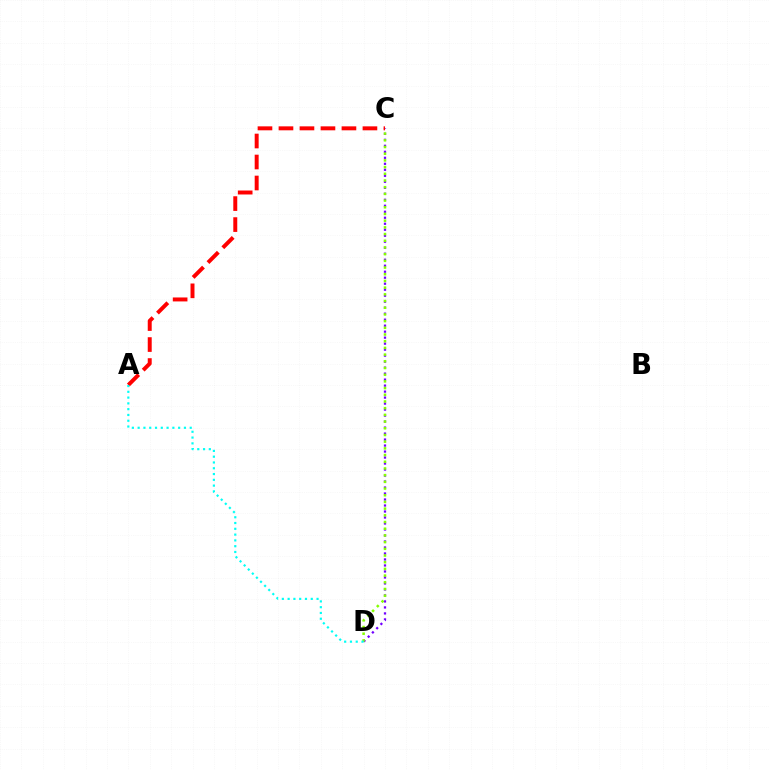{('C', 'D'): [{'color': '#7200ff', 'line_style': 'dotted', 'thickness': 1.63}, {'color': '#84ff00', 'line_style': 'dotted', 'thickness': 1.82}], ('A', 'C'): [{'color': '#ff0000', 'line_style': 'dashed', 'thickness': 2.85}], ('A', 'D'): [{'color': '#00fff6', 'line_style': 'dotted', 'thickness': 1.57}]}